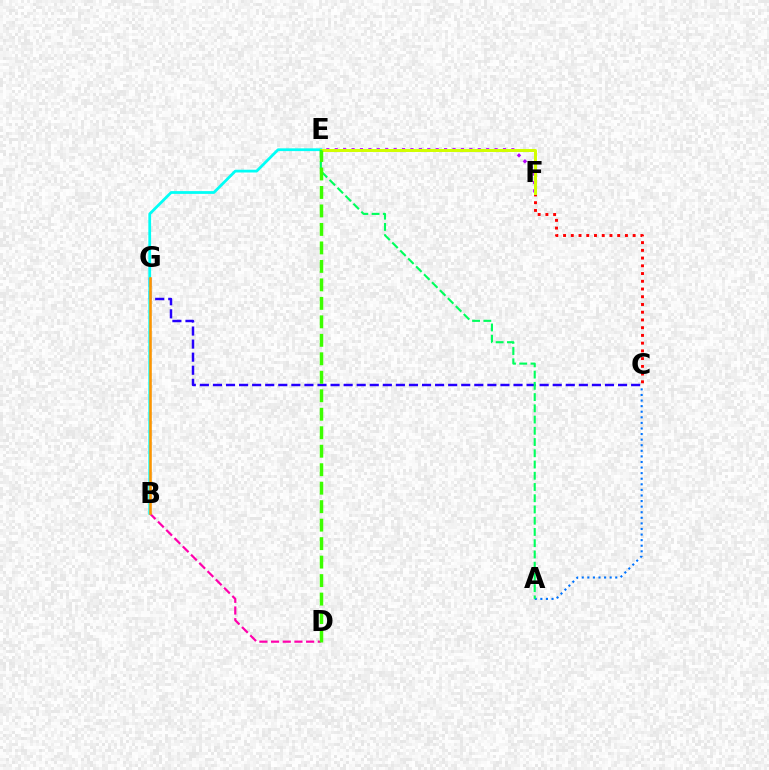{('E', 'F'): [{'color': '#b900ff', 'line_style': 'dotted', 'thickness': 2.29}, {'color': '#d1ff00', 'line_style': 'solid', 'thickness': 2.14}], ('C', 'G'): [{'color': '#2500ff', 'line_style': 'dashed', 'thickness': 1.78}], ('B', 'D'): [{'color': '#ff00ac', 'line_style': 'dashed', 'thickness': 1.59}], ('A', 'C'): [{'color': '#0074ff', 'line_style': 'dotted', 'thickness': 1.52}], ('C', 'F'): [{'color': '#ff0000', 'line_style': 'dotted', 'thickness': 2.1}], ('B', 'E'): [{'color': '#00fff6', 'line_style': 'solid', 'thickness': 1.99}], ('B', 'G'): [{'color': '#ff9400', 'line_style': 'solid', 'thickness': 1.86}], ('A', 'E'): [{'color': '#00ff5c', 'line_style': 'dashed', 'thickness': 1.53}], ('D', 'E'): [{'color': '#3dff00', 'line_style': 'dashed', 'thickness': 2.51}]}